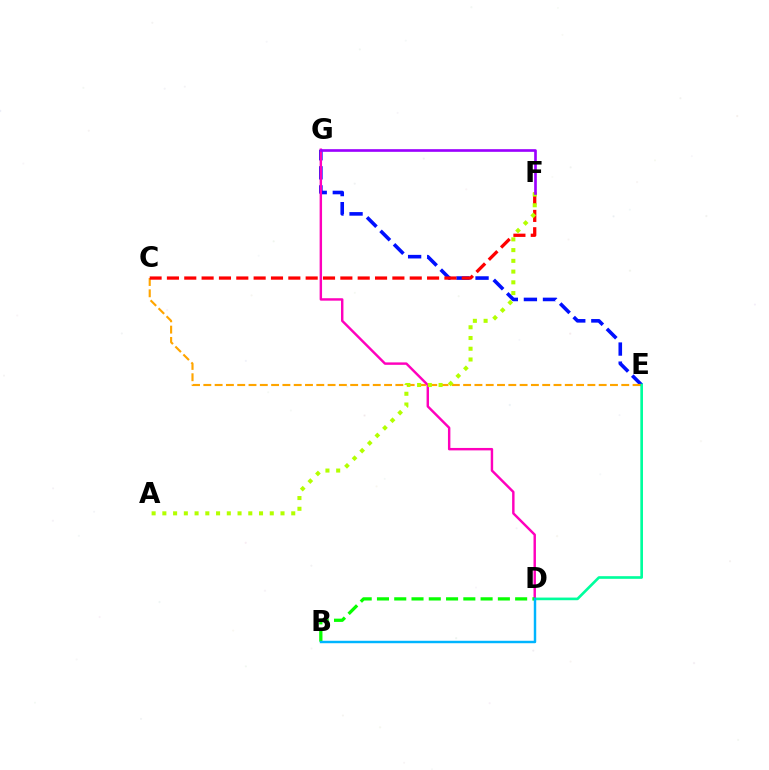{('E', 'G'): [{'color': '#0010ff', 'line_style': 'dashed', 'thickness': 2.59}], ('D', 'E'): [{'color': '#00ff9d', 'line_style': 'solid', 'thickness': 1.91}], ('C', 'E'): [{'color': '#ffa500', 'line_style': 'dashed', 'thickness': 1.53}], ('D', 'G'): [{'color': '#ff00bd', 'line_style': 'solid', 'thickness': 1.75}], ('C', 'F'): [{'color': '#ff0000', 'line_style': 'dashed', 'thickness': 2.36}], ('B', 'D'): [{'color': '#08ff00', 'line_style': 'dashed', 'thickness': 2.35}, {'color': '#00b5ff', 'line_style': 'solid', 'thickness': 1.76}], ('A', 'F'): [{'color': '#b3ff00', 'line_style': 'dotted', 'thickness': 2.92}], ('F', 'G'): [{'color': '#9b00ff', 'line_style': 'solid', 'thickness': 1.91}]}